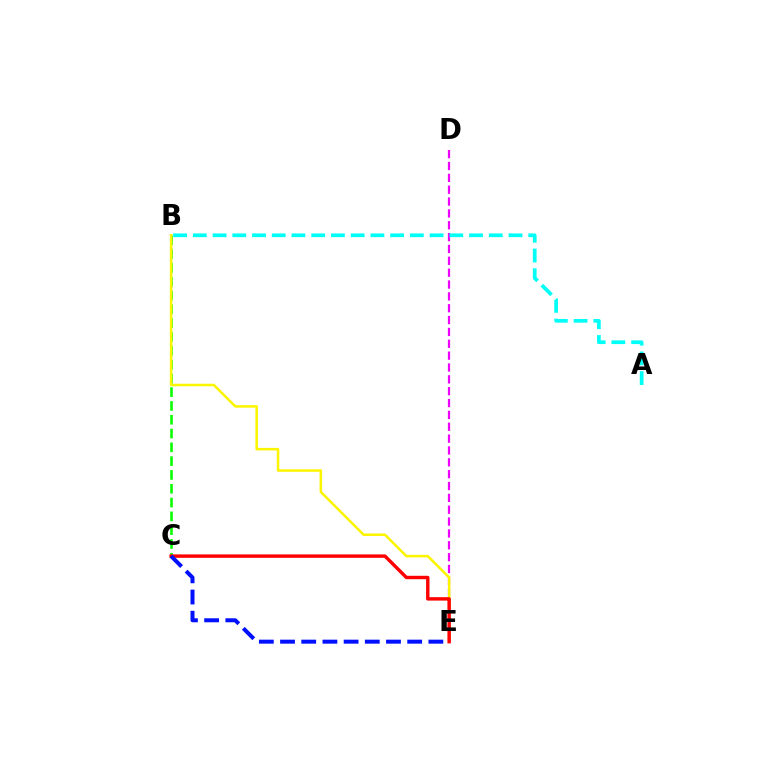{('D', 'E'): [{'color': '#ee00ff', 'line_style': 'dashed', 'thickness': 1.61}], ('B', 'C'): [{'color': '#08ff00', 'line_style': 'dashed', 'thickness': 1.87}], ('B', 'E'): [{'color': '#fcf500', 'line_style': 'solid', 'thickness': 1.82}], ('C', 'E'): [{'color': '#ff0000', 'line_style': 'solid', 'thickness': 2.46}, {'color': '#0010ff', 'line_style': 'dashed', 'thickness': 2.88}], ('A', 'B'): [{'color': '#00fff6', 'line_style': 'dashed', 'thickness': 2.68}]}